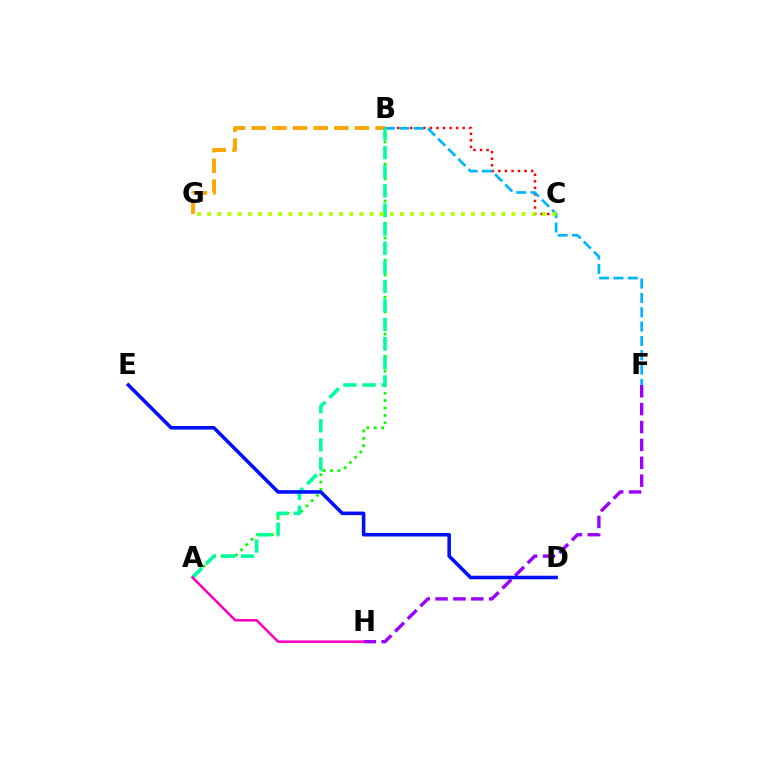{('B', 'C'): [{'color': '#ff0000', 'line_style': 'dotted', 'thickness': 1.78}], ('A', 'B'): [{'color': '#08ff00', 'line_style': 'dotted', 'thickness': 2.01}, {'color': '#00ff9d', 'line_style': 'dashed', 'thickness': 2.6}], ('F', 'H'): [{'color': '#9b00ff', 'line_style': 'dashed', 'thickness': 2.43}], ('B', 'F'): [{'color': '#00b5ff', 'line_style': 'dashed', 'thickness': 1.95}], ('B', 'G'): [{'color': '#ffa500', 'line_style': 'dashed', 'thickness': 2.81}], ('C', 'G'): [{'color': '#b3ff00', 'line_style': 'dotted', 'thickness': 2.76}], ('D', 'E'): [{'color': '#0010ff', 'line_style': 'solid', 'thickness': 2.56}], ('A', 'H'): [{'color': '#ff00bd', 'line_style': 'solid', 'thickness': 1.83}]}